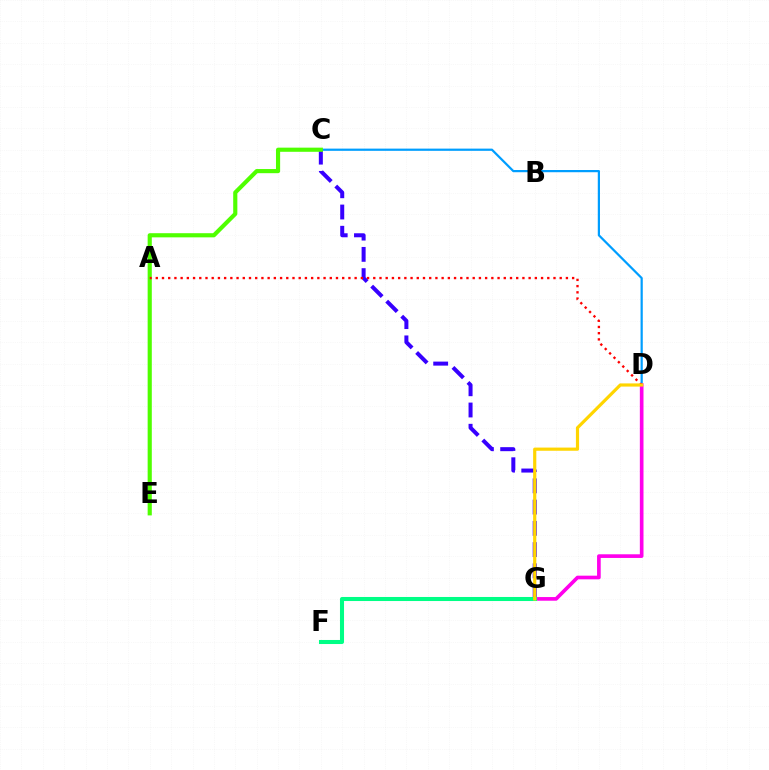{('C', 'G'): [{'color': '#3700ff', 'line_style': 'dashed', 'thickness': 2.89}], ('C', 'D'): [{'color': '#009eff', 'line_style': 'solid', 'thickness': 1.6}], ('C', 'E'): [{'color': '#4fff00', 'line_style': 'solid', 'thickness': 2.99}], ('D', 'G'): [{'color': '#ff00ed', 'line_style': 'solid', 'thickness': 2.63}, {'color': '#ffd500', 'line_style': 'solid', 'thickness': 2.29}], ('A', 'D'): [{'color': '#ff0000', 'line_style': 'dotted', 'thickness': 1.69}], ('F', 'G'): [{'color': '#00ff86', 'line_style': 'solid', 'thickness': 2.92}]}